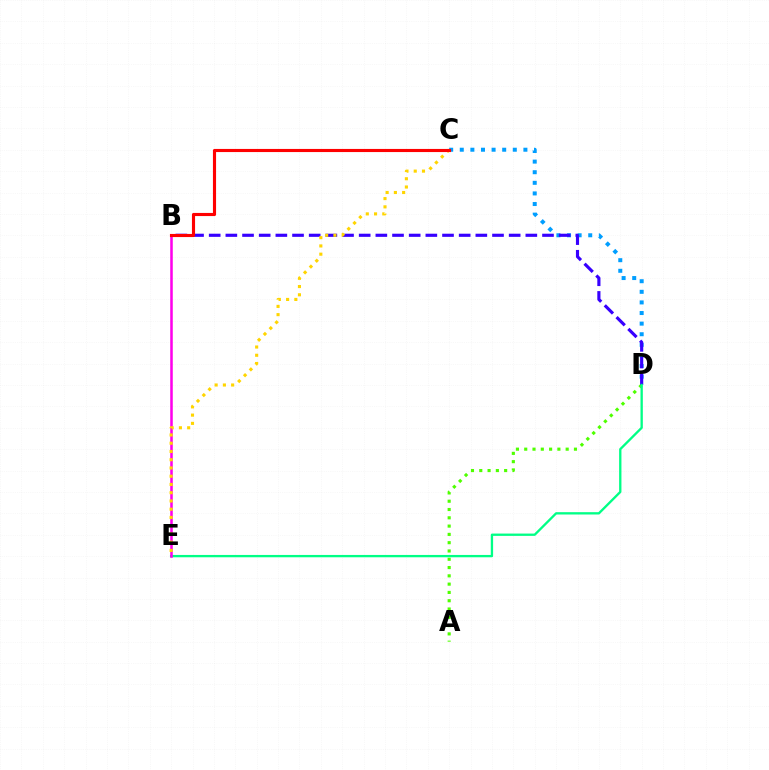{('C', 'D'): [{'color': '#009eff', 'line_style': 'dotted', 'thickness': 2.88}], ('A', 'D'): [{'color': '#4fff00', 'line_style': 'dotted', 'thickness': 2.25}], ('B', 'D'): [{'color': '#3700ff', 'line_style': 'dashed', 'thickness': 2.26}], ('D', 'E'): [{'color': '#00ff86', 'line_style': 'solid', 'thickness': 1.67}], ('B', 'E'): [{'color': '#ff00ed', 'line_style': 'solid', 'thickness': 1.83}], ('C', 'E'): [{'color': '#ffd500', 'line_style': 'dotted', 'thickness': 2.24}], ('B', 'C'): [{'color': '#ff0000', 'line_style': 'solid', 'thickness': 2.25}]}